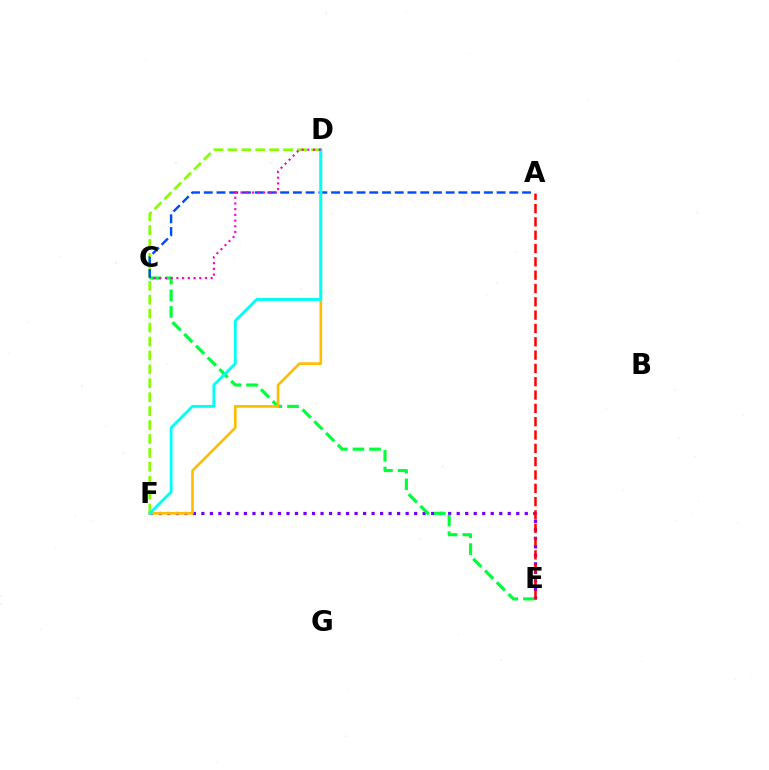{('E', 'F'): [{'color': '#7200ff', 'line_style': 'dotted', 'thickness': 2.31}], ('C', 'E'): [{'color': '#00ff39', 'line_style': 'dashed', 'thickness': 2.26}], ('D', 'F'): [{'color': '#84ff00', 'line_style': 'dashed', 'thickness': 1.89}, {'color': '#ffbd00', 'line_style': 'solid', 'thickness': 1.9}, {'color': '#00fff6', 'line_style': 'solid', 'thickness': 2.07}], ('A', 'C'): [{'color': '#004bff', 'line_style': 'dashed', 'thickness': 1.73}], ('A', 'E'): [{'color': '#ff0000', 'line_style': 'dashed', 'thickness': 1.81}], ('C', 'D'): [{'color': '#ff00cf', 'line_style': 'dotted', 'thickness': 1.55}]}